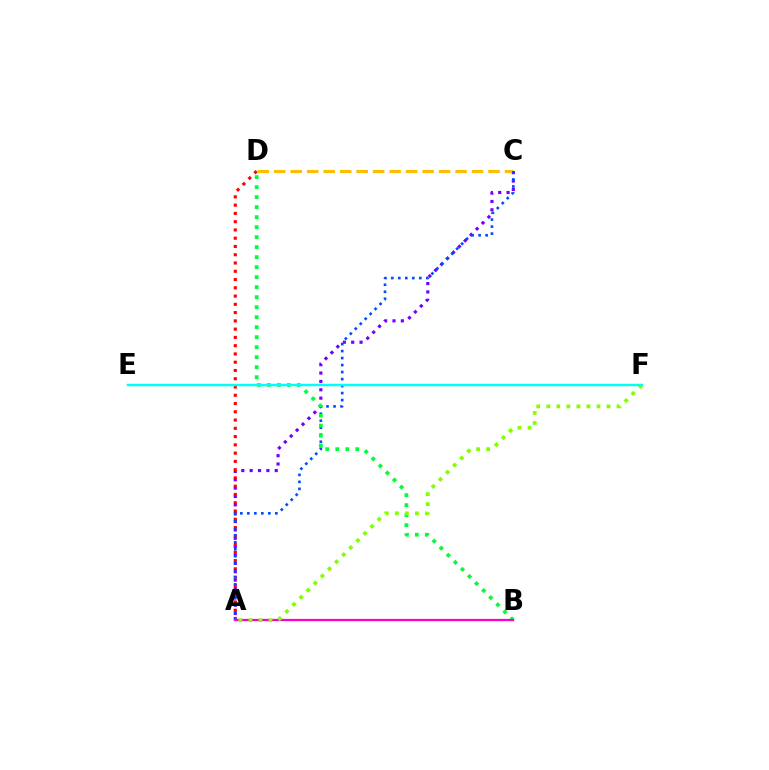{('A', 'C'): [{'color': '#7200ff', 'line_style': 'dotted', 'thickness': 2.27}, {'color': '#004bff', 'line_style': 'dotted', 'thickness': 1.9}], ('A', 'D'): [{'color': '#ff0000', 'line_style': 'dotted', 'thickness': 2.25}], ('C', 'D'): [{'color': '#ffbd00', 'line_style': 'dashed', 'thickness': 2.24}], ('B', 'D'): [{'color': '#00ff39', 'line_style': 'dotted', 'thickness': 2.72}], ('A', 'B'): [{'color': '#ff00cf', 'line_style': 'solid', 'thickness': 1.62}], ('A', 'F'): [{'color': '#84ff00', 'line_style': 'dotted', 'thickness': 2.73}], ('E', 'F'): [{'color': '#00fff6', 'line_style': 'solid', 'thickness': 1.79}]}